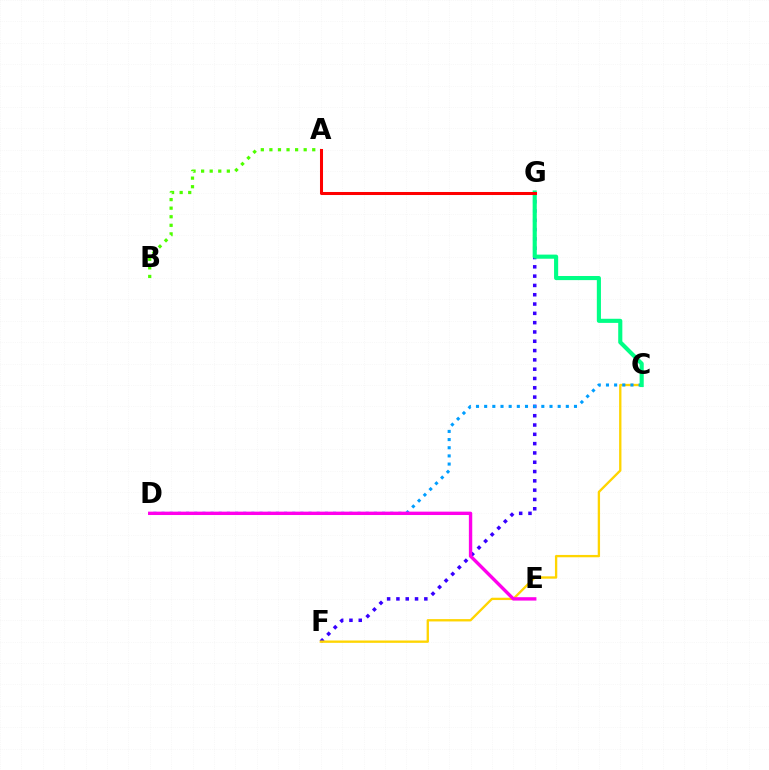{('F', 'G'): [{'color': '#3700ff', 'line_style': 'dotted', 'thickness': 2.53}], ('C', 'F'): [{'color': '#ffd500', 'line_style': 'solid', 'thickness': 1.68}], ('C', 'D'): [{'color': '#009eff', 'line_style': 'dotted', 'thickness': 2.22}], ('C', 'G'): [{'color': '#00ff86', 'line_style': 'solid', 'thickness': 2.96}], ('A', 'B'): [{'color': '#4fff00', 'line_style': 'dotted', 'thickness': 2.33}], ('A', 'G'): [{'color': '#ff0000', 'line_style': 'solid', 'thickness': 2.19}], ('D', 'E'): [{'color': '#ff00ed', 'line_style': 'solid', 'thickness': 2.43}]}